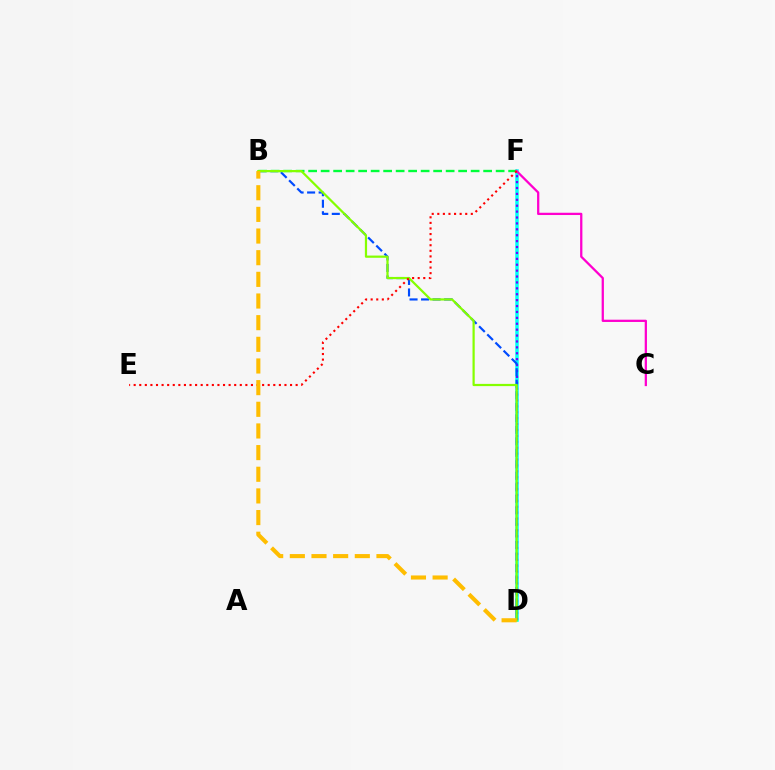{('D', 'F'): [{'color': '#00fff6', 'line_style': 'solid', 'thickness': 2.52}, {'color': '#7200ff', 'line_style': 'dotted', 'thickness': 1.6}], ('B', 'F'): [{'color': '#00ff39', 'line_style': 'dashed', 'thickness': 1.7}], ('C', 'F'): [{'color': '#ff00cf', 'line_style': 'solid', 'thickness': 1.63}], ('B', 'D'): [{'color': '#004bff', 'line_style': 'dashed', 'thickness': 1.56}, {'color': '#84ff00', 'line_style': 'solid', 'thickness': 1.6}, {'color': '#ffbd00', 'line_style': 'dashed', 'thickness': 2.94}], ('E', 'F'): [{'color': '#ff0000', 'line_style': 'dotted', 'thickness': 1.52}]}